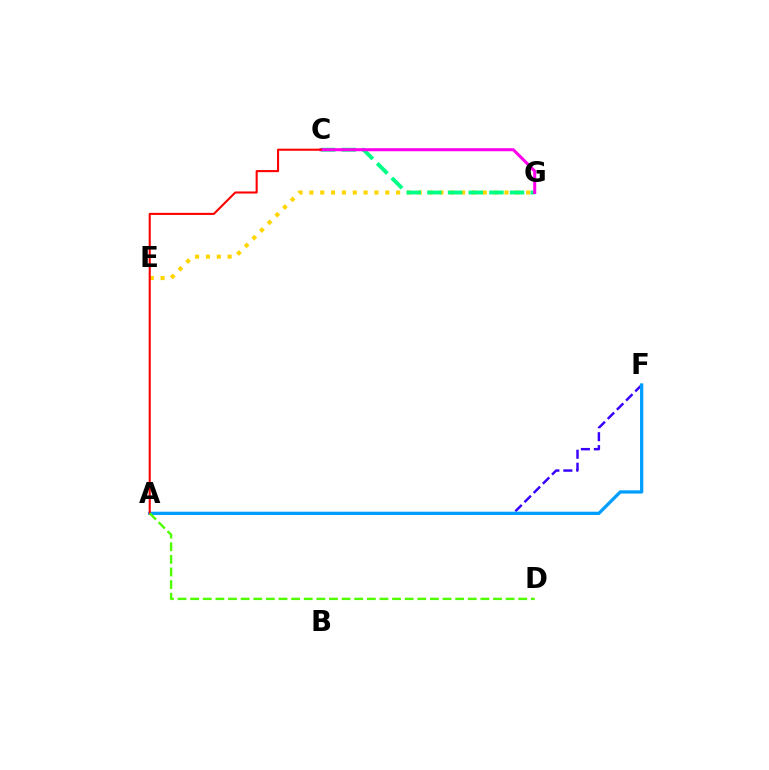{('E', 'G'): [{'color': '#ffd500', 'line_style': 'dotted', 'thickness': 2.94}], ('C', 'G'): [{'color': '#00ff86', 'line_style': 'dashed', 'thickness': 2.81}, {'color': '#ff00ed', 'line_style': 'solid', 'thickness': 2.18}], ('A', 'F'): [{'color': '#3700ff', 'line_style': 'dashed', 'thickness': 1.76}, {'color': '#009eff', 'line_style': 'solid', 'thickness': 2.34}], ('A', 'C'): [{'color': '#ff0000', 'line_style': 'solid', 'thickness': 1.5}], ('A', 'D'): [{'color': '#4fff00', 'line_style': 'dashed', 'thickness': 1.71}]}